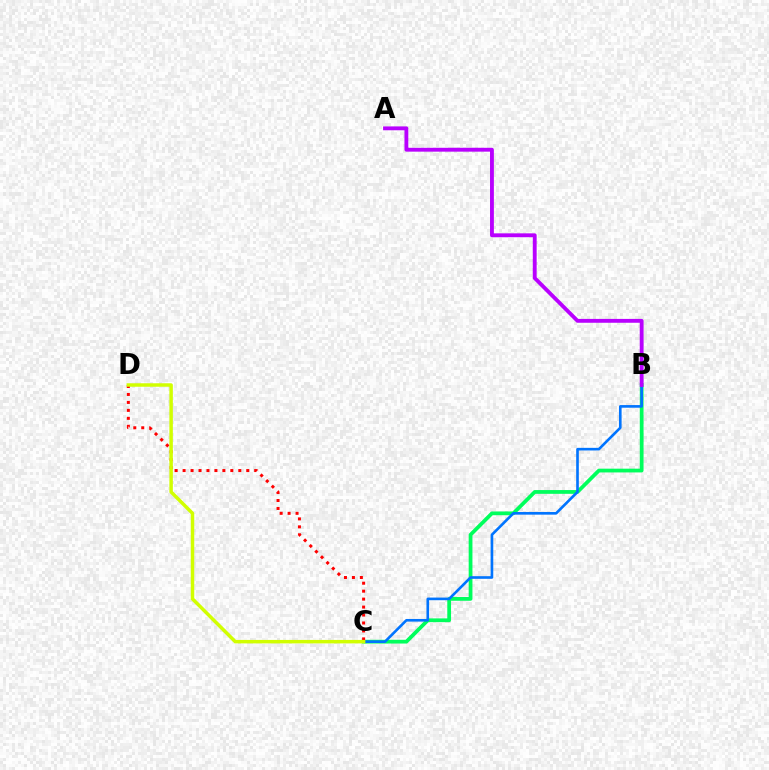{('B', 'C'): [{'color': '#00ff5c', 'line_style': 'solid', 'thickness': 2.71}, {'color': '#0074ff', 'line_style': 'solid', 'thickness': 1.9}], ('A', 'B'): [{'color': '#b900ff', 'line_style': 'solid', 'thickness': 2.78}], ('C', 'D'): [{'color': '#ff0000', 'line_style': 'dotted', 'thickness': 2.16}, {'color': '#d1ff00', 'line_style': 'solid', 'thickness': 2.5}]}